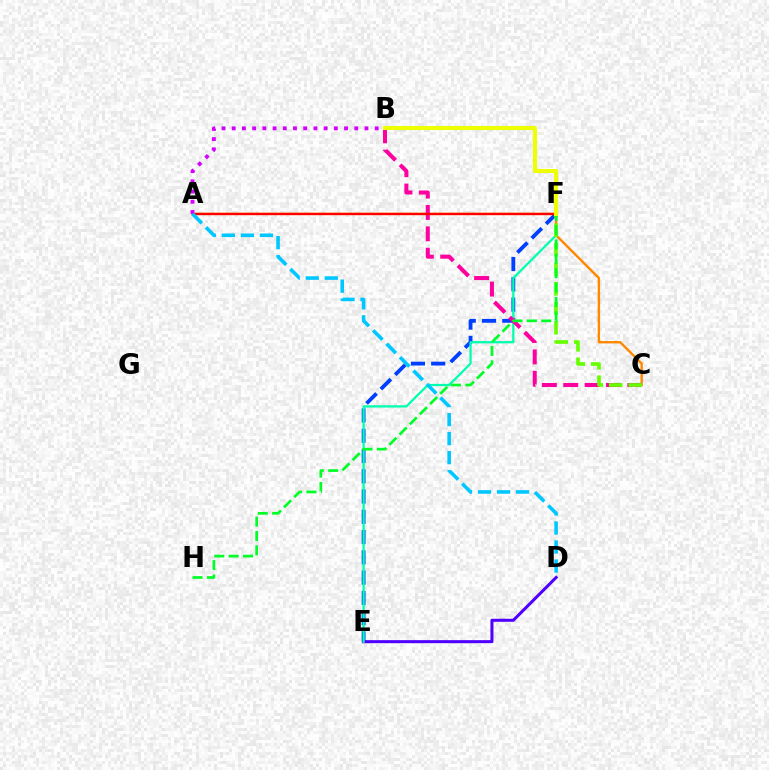{('E', 'F'): [{'color': '#003fff', 'line_style': 'dashed', 'thickness': 2.75}, {'color': '#00ffaf', 'line_style': 'solid', 'thickness': 1.63}], ('D', 'E'): [{'color': '#4f00ff', 'line_style': 'solid', 'thickness': 2.19}], ('A', 'C'): [{'color': '#ff8800', 'line_style': 'solid', 'thickness': 1.73}], ('B', 'C'): [{'color': '#ff00a0', 'line_style': 'dashed', 'thickness': 2.9}], ('A', 'F'): [{'color': '#ff0000', 'line_style': 'solid', 'thickness': 1.64}], ('A', 'B'): [{'color': '#d600ff', 'line_style': 'dotted', 'thickness': 2.77}], ('C', 'F'): [{'color': '#66ff00', 'line_style': 'dashed', 'thickness': 2.65}], ('F', 'H'): [{'color': '#00ff27', 'line_style': 'dashed', 'thickness': 1.95}], ('A', 'D'): [{'color': '#00c7ff', 'line_style': 'dashed', 'thickness': 2.58}], ('B', 'F'): [{'color': '#eeff00', 'line_style': 'solid', 'thickness': 2.94}]}